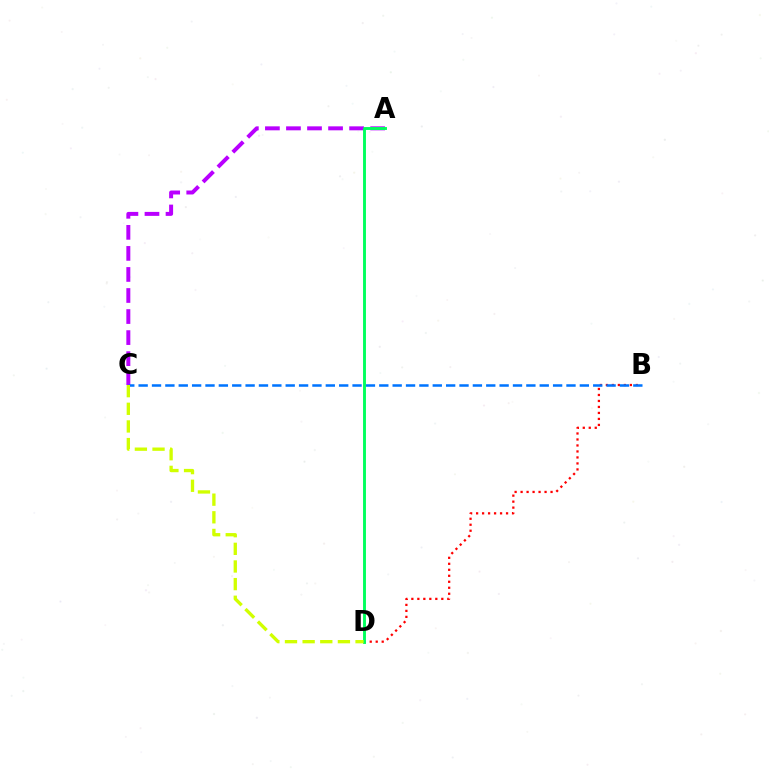{('B', 'D'): [{'color': '#ff0000', 'line_style': 'dotted', 'thickness': 1.63}], ('A', 'C'): [{'color': '#b900ff', 'line_style': 'dashed', 'thickness': 2.86}], ('B', 'C'): [{'color': '#0074ff', 'line_style': 'dashed', 'thickness': 1.82}], ('A', 'D'): [{'color': '#00ff5c', 'line_style': 'solid', 'thickness': 2.09}], ('C', 'D'): [{'color': '#d1ff00', 'line_style': 'dashed', 'thickness': 2.4}]}